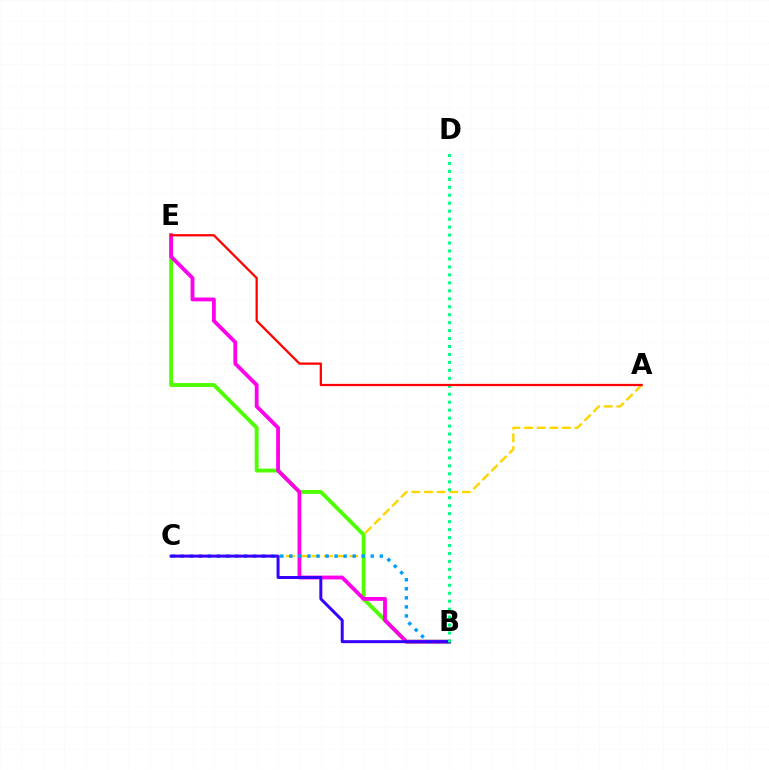{('A', 'C'): [{'color': '#ffd500', 'line_style': 'dashed', 'thickness': 1.72}], ('B', 'E'): [{'color': '#4fff00', 'line_style': 'solid', 'thickness': 2.8}, {'color': '#ff00ed', 'line_style': 'solid', 'thickness': 2.75}], ('B', 'C'): [{'color': '#009eff', 'line_style': 'dotted', 'thickness': 2.46}, {'color': '#3700ff', 'line_style': 'solid', 'thickness': 2.15}], ('B', 'D'): [{'color': '#00ff86', 'line_style': 'dotted', 'thickness': 2.16}], ('A', 'E'): [{'color': '#ff0000', 'line_style': 'solid', 'thickness': 1.63}]}